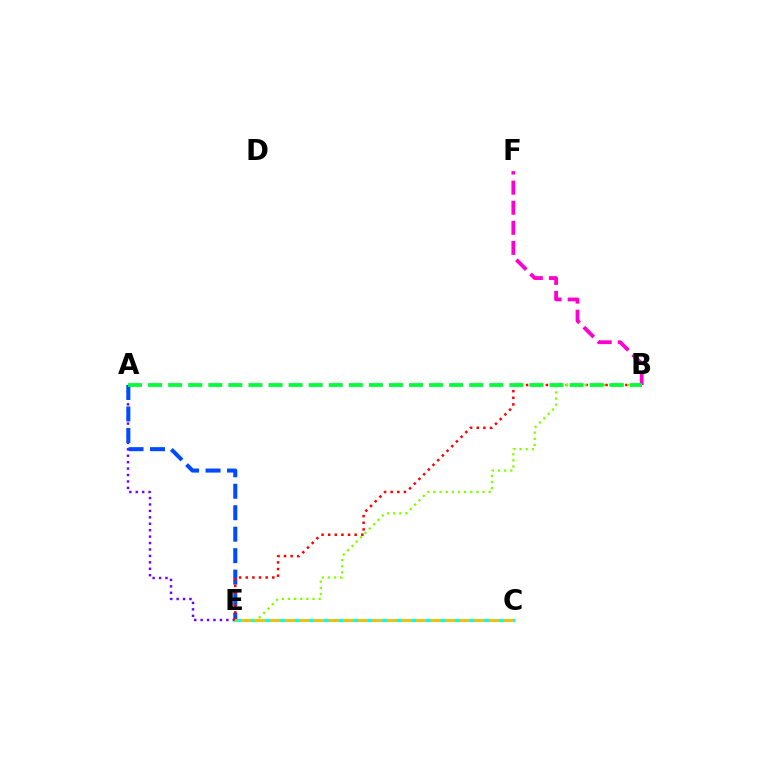{('A', 'E'): [{'color': '#7200ff', 'line_style': 'dotted', 'thickness': 1.75}, {'color': '#004bff', 'line_style': 'dashed', 'thickness': 2.92}], ('C', 'E'): [{'color': '#00fff6', 'line_style': 'solid', 'thickness': 2.28}, {'color': '#ffbd00', 'line_style': 'dashed', 'thickness': 1.98}], ('B', 'E'): [{'color': '#ff0000', 'line_style': 'dotted', 'thickness': 1.8}, {'color': '#84ff00', 'line_style': 'dotted', 'thickness': 1.67}], ('B', 'F'): [{'color': '#ff00cf', 'line_style': 'dashed', 'thickness': 2.73}], ('A', 'B'): [{'color': '#00ff39', 'line_style': 'dashed', 'thickness': 2.73}]}